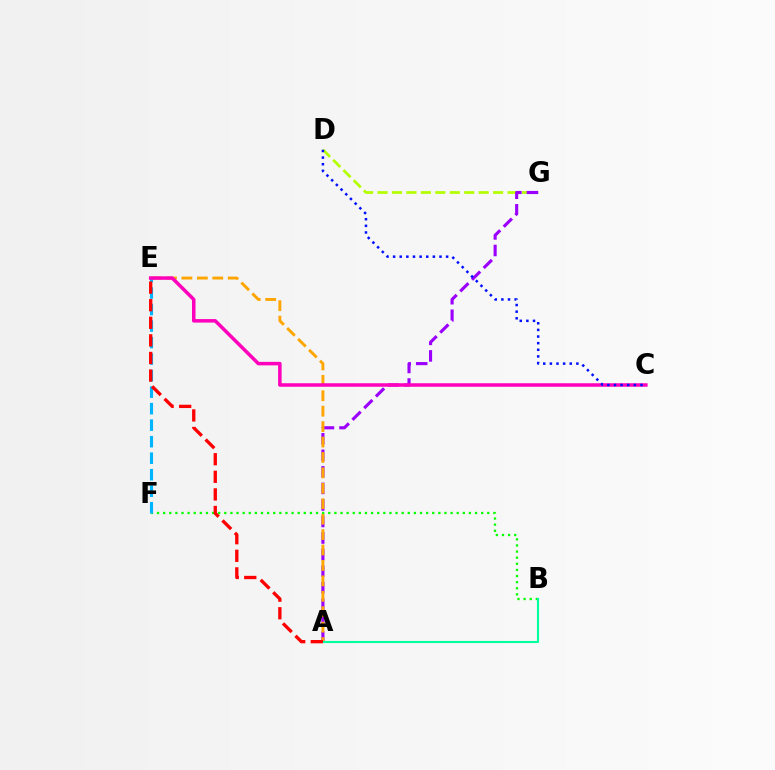{('D', 'G'): [{'color': '#b3ff00', 'line_style': 'dashed', 'thickness': 1.96}], ('A', 'G'): [{'color': '#9b00ff', 'line_style': 'dashed', 'thickness': 2.25}], ('A', 'E'): [{'color': '#ffa500', 'line_style': 'dashed', 'thickness': 2.1}, {'color': '#ff0000', 'line_style': 'dashed', 'thickness': 2.39}], ('B', 'F'): [{'color': '#08ff00', 'line_style': 'dotted', 'thickness': 1.66}], ('E', 'F'): [{'color': '#00b5ff', 'line_style': 'dashed', 'thickness': 2.24}], ('A', 'B'): [{'color': '#00ff9d', 'line_style': 'solid', 'thickness': 1.53}], ('C', 'E'): [{'color': '#ff00bd', 'line_style': 'solid', 'thickness': 2.53}], ('C', 'D'): [{'color': '#0010ff', 'line_style': 'dotted', 'thickness': 1.8}]}